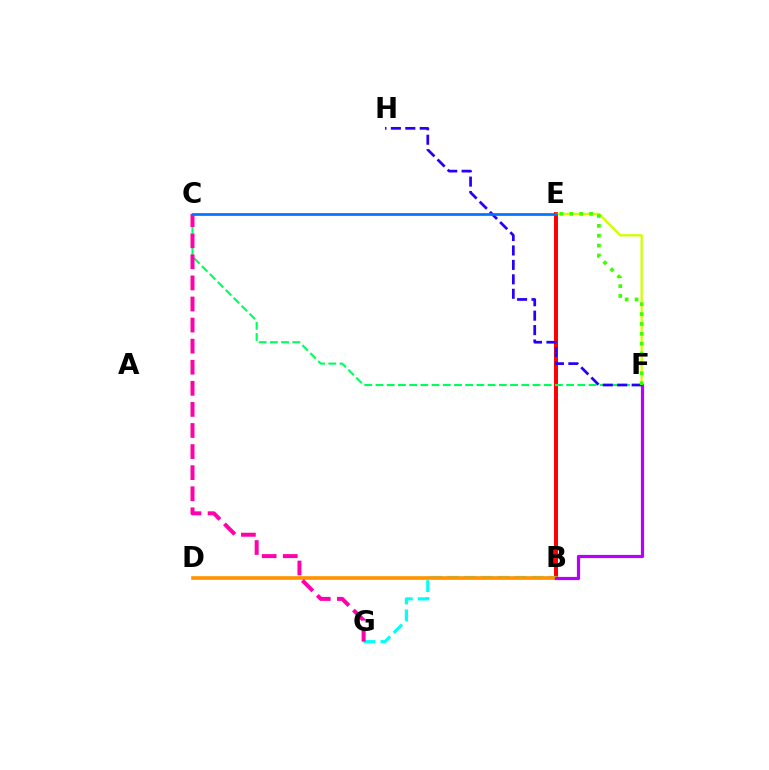{('B', 'E'): [{'color': '#ff0000', 'line_style': 'solid', 'thickness': 2.86}], ('E', 'F'): [{'color': '#d1ff00', 'line_style': 'solid', 'thickness': 1.66}, {'color': '#3dff00', 'line_style': 'dotted', 'thickness': 2.68}], ('B', 'G'): [{'color': '#00fff6', 'line_style': 'dashed', 'thickness': 2.29}], ('C', 'F'): [{'color': '#00ff5c', 'line_style': 'dashed', 'thickness': 1.52}], ('B', 'D'): [{'color': '#ff9400', 'line_style': 'solid', 'thickness': 2.64}], ('B', 'F'): [{'color': '#b900ff', 'line_style': 'solid', 'thickness': 2.31}], ('F', 'H'): [{'color': '#2500ff', 'line_style': 'dashed', 'thickness': 1.96}], ('C', 'G'): [{'color': '#ff00ac', 'line_style': 'dashed', 'thickness': 2.86}], ('C', 'E'): [{'color': '#0074ff', 'line_style': 'solid', 'thickness': 1.95}]}